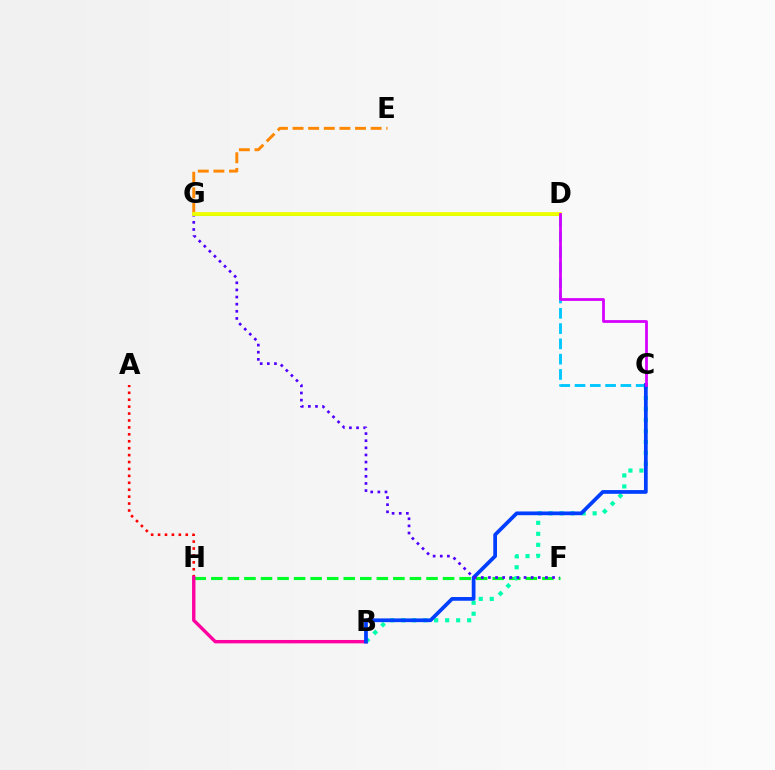{('A', 'H'): [{'color': '#ff0000', 'line_style': 'dotted', 'thickness': 1.88}], ('F', 'H'): [{'color': '#00ff27', 'line_style': 'dashed', 'thickness': 2.25}], ('B', 'H'): [{'color': '#ff00a0', 'line_style': 'solid', 'thickness': 2.43}], ('C', 'D'): [{'color': '#00c7ff', 'line_style': 'dashed', 'thickness': 2.08}, {'color': '#d600ff', 'line_style': 'solid', 'thickness': 1.99}], ('E', 'G'): [{'color': '#ff8800', 'line_style': 'dashed', 'thickness': 2.12}], ('B', 'C'): [{'color': '#00ffaf', 'line_style': 'dotted', 'thickness': 2.99}, {'color': '#003fff', 'line_style': 'solid', 'thickness': 2.69}], ('F', 'G'): [{'color': '#4f00ff', 'line_style': 'dotted', 'thickness': 1.94}], ('D', 'G'): [{'color': '#66ff00', 'line_style': 'solid', 'thickness': 2.04}, {'color': '#eeff00', 'line_style': 'solid', 'thickness': 2.74}]}